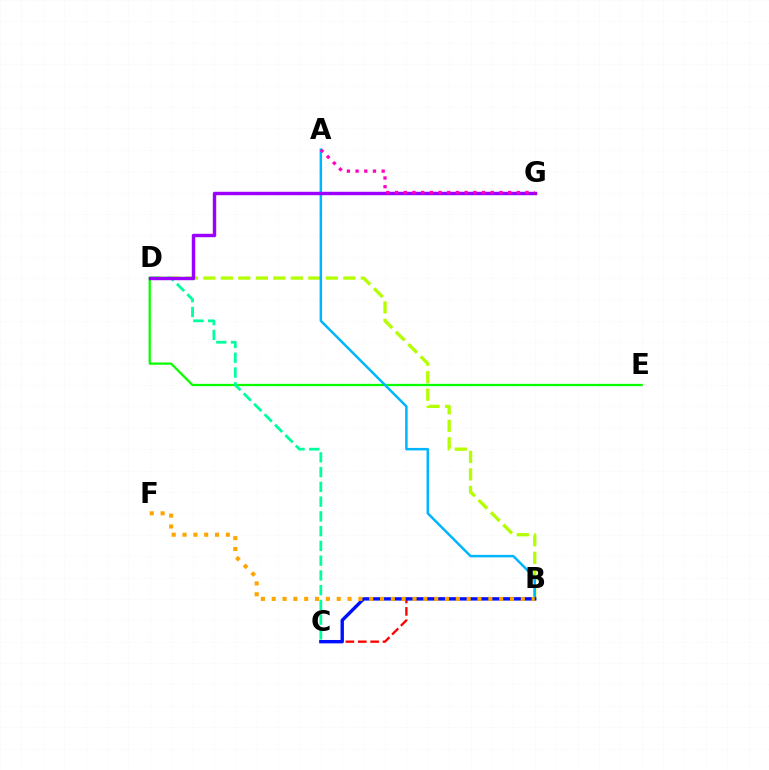{('B', 'D'): [{'color': '#b3ff00', 'line_style': 'dashed', 'thickness': 2.38}], ('D', 'E'): [{'color': '#08ff00', 'line_style': 'solid', 'thickness': 1.64}], ('C', 'D'): [{'color': '#00ff9d', 'line_style': 'dashed', 'thickness': 2.0}], ('A', 'B'): [{'color': '#00b5ff', 'line_style': 'solid', 'thickness': 1.79}], ('B', 'C'): [{'color': '#ff0000', 'line_style': 'dashed', 'thickness': 1.68}, {'color': '#0010ff', 'line_style': 'solid', 'thickness': 2.43}], ('D', 'G'): [{'color': '#9b00ff', 'line_style': 'solid', 'thickness': 2.47}], ('A', 'G'): [{'color': '#ff00bd', 'line_style': 'dotted', 'thickness': 2.36}], ('B', 'F'): [{'color': '#ffa500', 'line_style': 'dotted', 'thickness': 2.94}]}